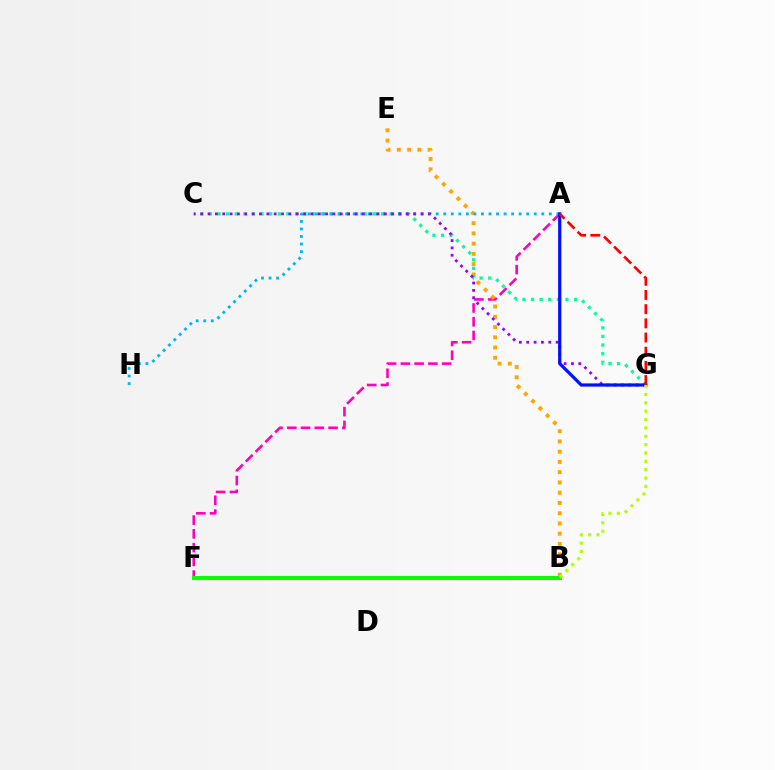{('A', 'F'): [{'color': '#ff00bd', 'line_style': 'dashed', 'thickness': 1.87}], ('B', 'E'): [{'color': '#ffa500', 'line_style': 'dotted', 'thickness': 2.79}], ('C', 'G'): [{'color': '#00ff9d', 'line_style': 'dotted', 'thickness': 2.34}, {'color': '#9b00ff', 'line_style': 'dotted', 'thickness': 2.0}], ('A', 'H'): [{'color': '#00b5ff', 'line_style': 'dotted', 'thickness': 2.05}], ('B', 'F'): [{'color': '#08ff00', 'line_style': 'solid', 'thickness': 2.89}], ('A', 'G'): [{'color': '#0010ff', 'line_style': 'solid', 'thickness': 2.32}, {'color': '#ff0000', 'line_style': 'dashed', 'thickness': 1.93}], ('B', 'G'): [{'color': '#b3ff00', 'line_style': 'dotted', 'thickness': 2.27}]}